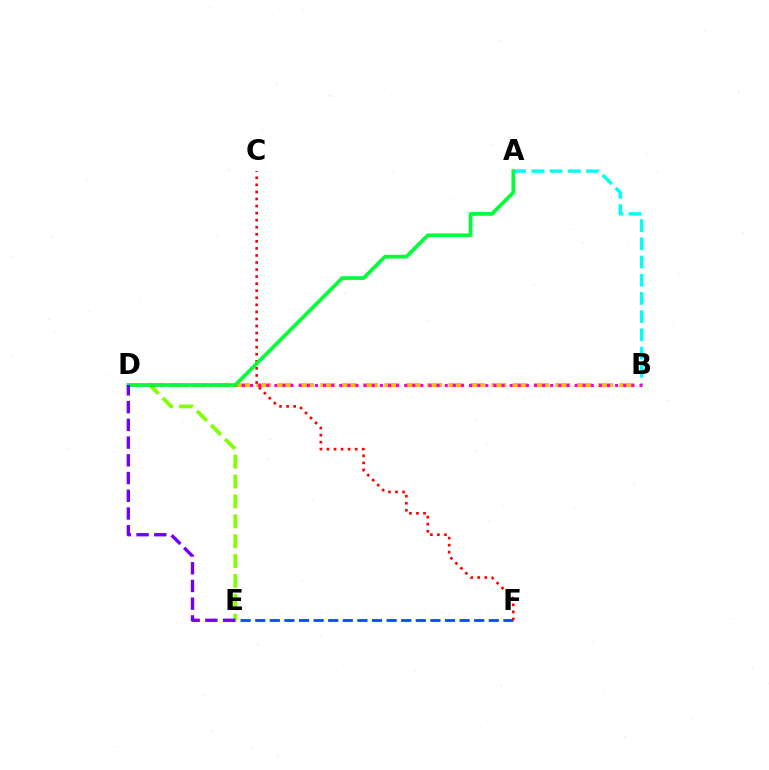{('E', 'F'): [{'color': '#004bff', 'line_style': 'dashed', 'thickness': 1.98}], ('A', 'B'): [{'color': '#00fff6', 'line_style': 'dashed', 'thickness': 2.47}], ('D', 'E'): [{'color': '#84ff00', 'line_style': 'dashed', 'thickness': 2.7}, {'color': '#7200ff', 'line_style': 'dashed', 'thickness': 2.41}], ('B', 'D'): [{'color': '#ffbd00', 'line_style': 'dashed', 'thickness': 2.9}, {'color': '#ff00cf', 'line_style': 'dotted', 'thickness': 2.2}], ('C', 'F'): [{'color': '#ff0000', 'line_style': 'dotted', 'thickness': 1.92}], ('A', 'D'): [{'color': '#00ff39', 'line_style': 'solid', 'thickness': 2.67}]}